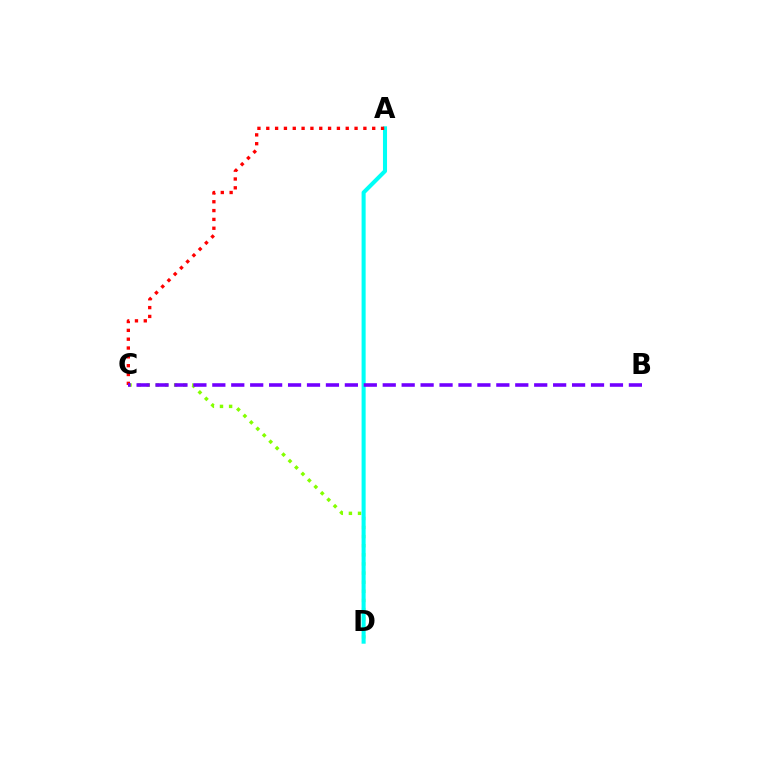{('C', 'D'): [{'color': '#84ff00', 'line_style': 'dotted', 'thickness': 2.48}], ('A', 'D'): [{'color': '#00fff6', 'line_style': 'solid', 'thickness': 2.92}], ('A', 'C'): [{'color': '#ff0000', 'line_style': 'dotted', 'thickness': 2.4}], ('B', 'C'): [{'color': '#7200ff', 'line_style': 'dashed', 'thickness': 2.57}]}